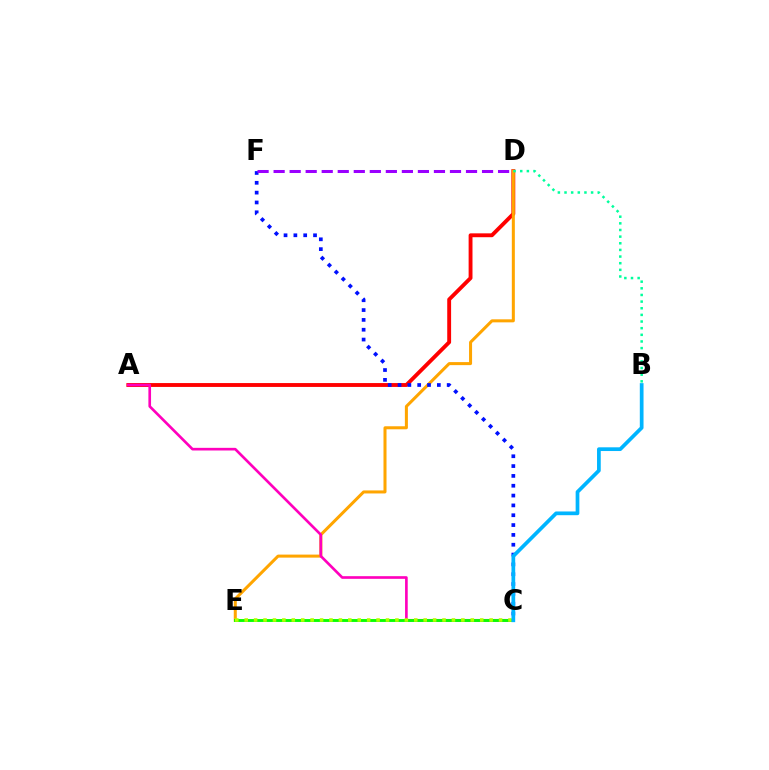{('A', 'D'): [{'color': '#ff0000', 'line_style': 'solid', 'thickness': 2.78}], ('D', 'E'): [{'color': '#ffa500', 'line_style': 'solid', 'thickness': 2.18}], ('C', 'F'): [{'color': '#0010ff', 'line_style': 'dotted', 'thickness': 2.67}], ('B', 'D'): [{'color': '#00ff9d', 'line_style': 'dotted', 'thickness': 1.8}], ('A', 'C'): [{'color': '#ff00bd', 'line_style': 'solid', 'thickness': 1.91}], ('C', 'E'): [{'color': '#08ff00', 'line_style': 'solid', 'thickness': 2.08}, {'color': '#b3ff00', 'line_style': 'dotted', 'thickness': 2.56}], ('D', 'F'): [{'color': '#9b00ff', 'line_style': 'dashed', 'thickness': 2.18}], ('B', 'C'): [{'color': '#00b5ff', 'line_style': 'solid', 'thickness': 2.68}]}